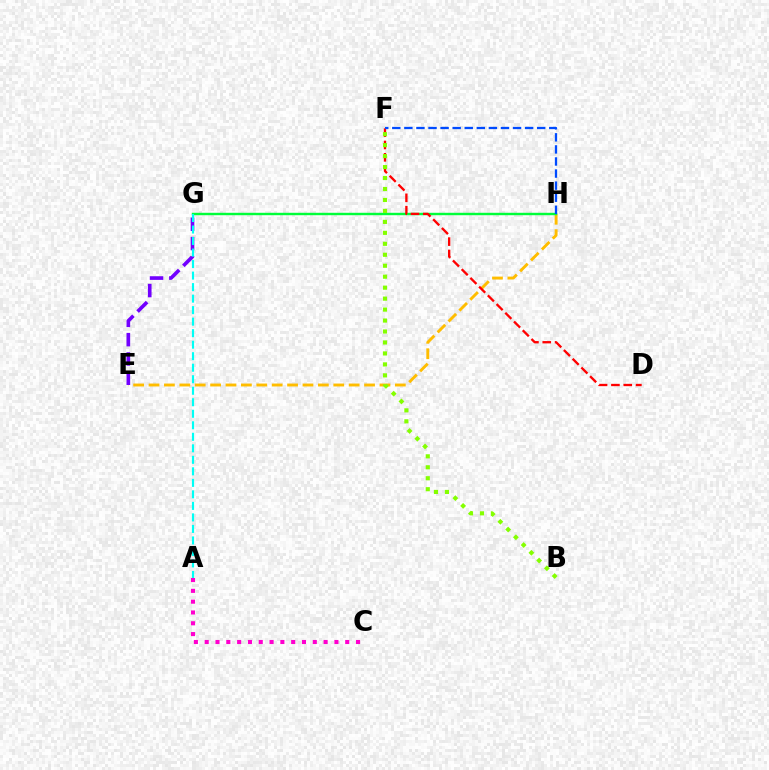{('E', 'H'): [{'color': '#ffbd00', 'line_style': 'dashed', 'thickness': 2.09}], ('G', 'H'): [{'color': '#00ff39', 'line_style': 'solid', 'thickness': 1.75}], ('D', 'F'): [{'color': '#ff0000', 'line_style': 'dashed', 'thickness': 1.68}], ('E', 'G'): [{'color': '#7200ff', 'line_style': 'dashed', 'thickness': 2.62}], ('A', 'C'): [{'color': '#ff00cf', 'line_style': 'dotted', 'thickness': 2.94}], ('A', 'G'): [{'color': '#00fff6', 'line_style': 'dashed', 'thickness': 1.56}], ('B', 'F'): [{'color': '#84ff00', 'line_style': 'dotted', 'thickness': 2.98}], ('F', 'H'): [{'color': '#004bff', 'line_style': 'dashed', 'thickness': 1.64}]}